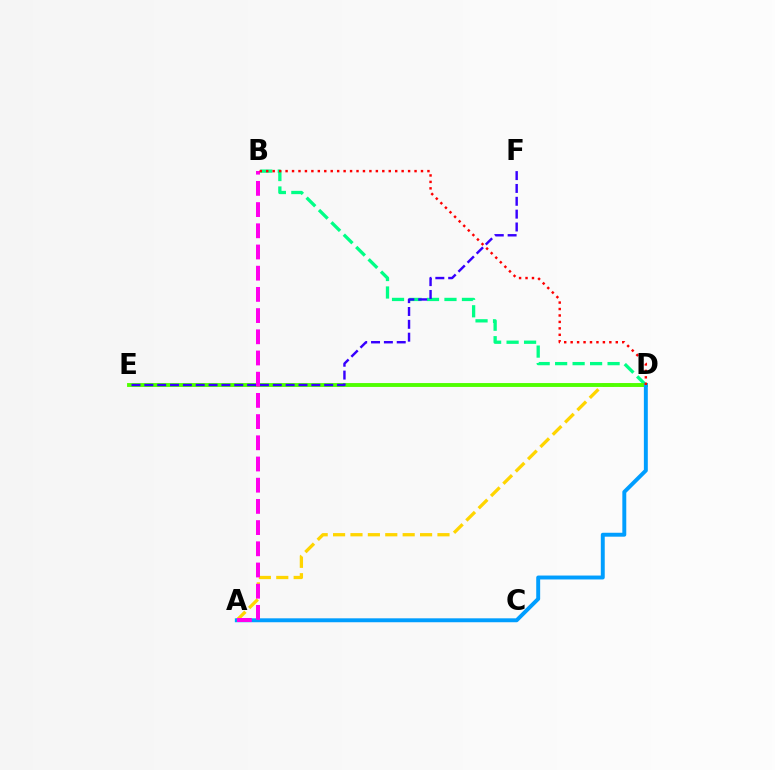{('B', 'D'): [{'color': '#00ff86', 'line_style': 'dashed', 'thickness': 2.37}, {'color': '#ff0000', 'line_style': 'dotted', 'thickness': 1.75}], ('A', 'D'): [{'color': '#ffd500', 'line_style': 'dashed', 'thickness': 2.36}, {'color': '#009eff', 'line_style': 'solid', 'thickness': 2.83}], ('D', 'E'): [{'color': '#4fff00', 'line_style': 'solid', 'thickness': 2.79}], ('E', 'F'): [{'color': '#3700ff', 'line_style': 'dashed', 'thickness': 1.75}], ('A', 'B'): [{'color': '#ff00ed', 'line_style': 'dashed', 'thickness': 2.88}]}